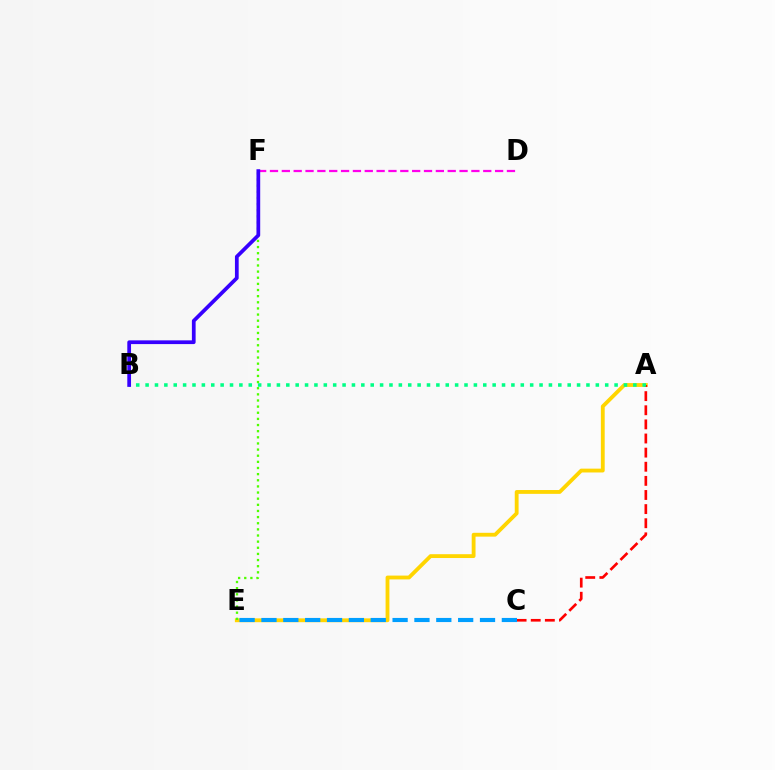{('D', 'F'): [{'color': '#ff00ed', 'line_style': 'dashed', 'thickness': 1.61}], ('A', 'E'): [{'color': '#ffd500', 'line_style': 'solid', 'thickness': 2.76}], ('E', 'F'): [{'color': '#4fff00', 'line_style': 'dotted', 'thickness': 1.67}], ('A', 'C'): [{'color': '#ff0000', 'line_style': 'dashed', 'thickness': 1.92}], ('A', 'B'): [{'color': '#00ff86', 'line_style': 'dotted', 'thickness': 2.55}], ('C', 'E'): [{'color': '#009eff', 'line_style': 'dashed', 'thickness': 2.97}], ('B', 'F'): [{'color': '#3700ff', 'line_style': 'solid', 'thickness': 2.69}]}